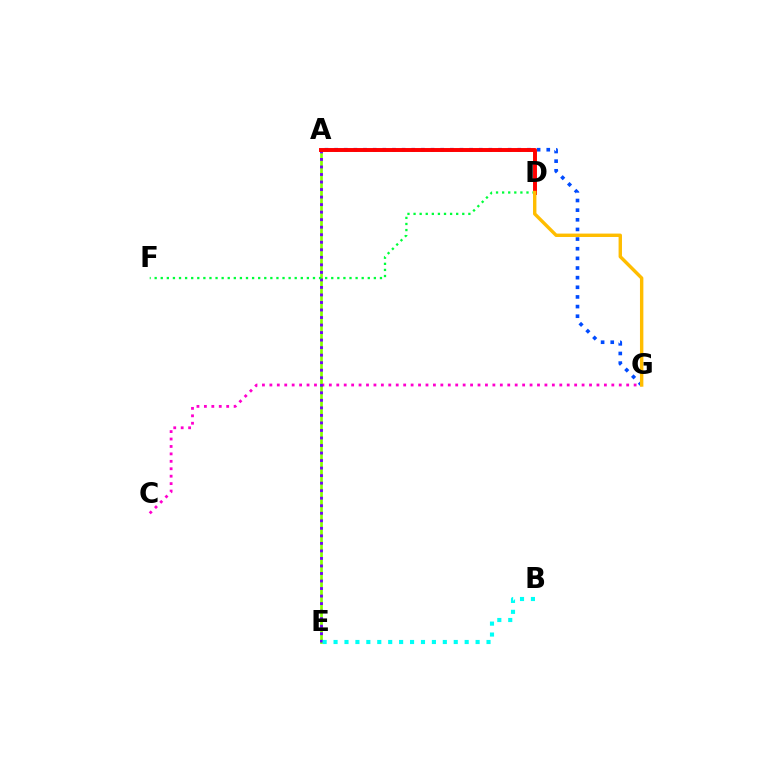{('C', 'G'): [{'color': '#ff00cf', 'line_style': 'dotted', 'thickness': 2.02}], ('A', 'E'): [{'color': '#84ff00', 'line_style': 'solid', 'thickness': 1.95}, {'color': '#7200ff', 'line_style': 'dotted', 'thickness': 2.05}], ('A', 'G'): [{'color': '#004bff', 'line_style': 'dotted', 'thickness': 2.62}], ('D', 'F'): [{'color': '#00ff39', 'line_style': 'dotted', 'thickness': 1.65}], ('A', 'D'): [{'color': '#ff0000', 'line_style': 'solid', 'thickness': 2.83}], ('B', 'E'): [{'color': '#00fff6', 'line_style': 'dotted', 'thickness': 2.97}], ('D', 'G'): [{'color': '#ffbd00', 'line_style': 'solid', 'thickness': 2.45}]}